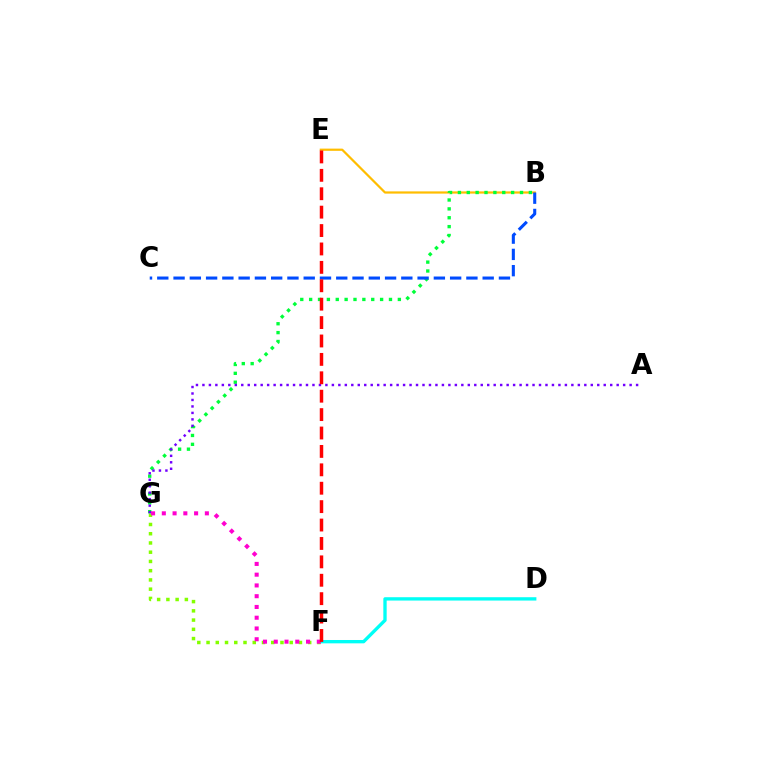{('D', 'F'): [{'color': '#00fff6', 'line_style': 'solid', 'thickness': 2.4}], ('B', 'E'): [{'color': '#ffbd00', 'line_style': 'solid', 'thickness': 1.6}], ('F', 'G'): [{'color': '#84ff00', 'line_style': 'dotted', 'thickness': 2.51}, {'color': '#ff00cf', 'line_style': 'dotted', 'thickness': 2.92}], ('B', 'G'): [{'color': '#00ff39', 'line_style': 'dotted', 'thickness': 2.41}], ('B', 'C'): [{'color': '#004bff', 'line_style': 'dashed', 'thickness': 2.21}], ('A', 'G'): [{'color': '#7200ff', 'line_style': 'dotted', 'thickness': 1.76}], ('E', 'F'): [{'color': '#ff0000', 'line_style': 'dashed', 'thickness': 2.5}]}